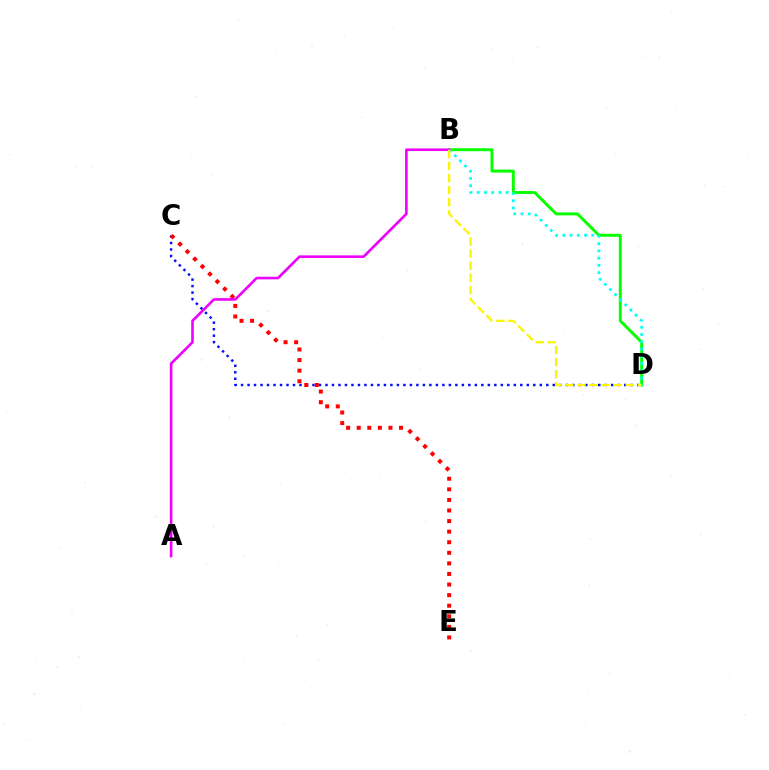{('B', 'D'): [{'color': '#08ff00', 'line_style': 'solid', 'thickness': 2.12}, {'color': '#00fff6', 'line_style': 'dotted', 'thickness': 1.97}, {'color': '#fcf500', 'line_style': 'dashed', 'thickness': 1.64}], ('C', 'D'): [{'color': '#0010ff', 'line_style': 'dotted', 'thickness': 1.76}], ('C', 'E'): [{'color': '#ff0000', 'line_style': 'dotted', 'thickness': 2.87}], ('A', 'B'): [{'color': '#ee00ff', 'line_style': 'solid', 'thickness': 1.88}]}